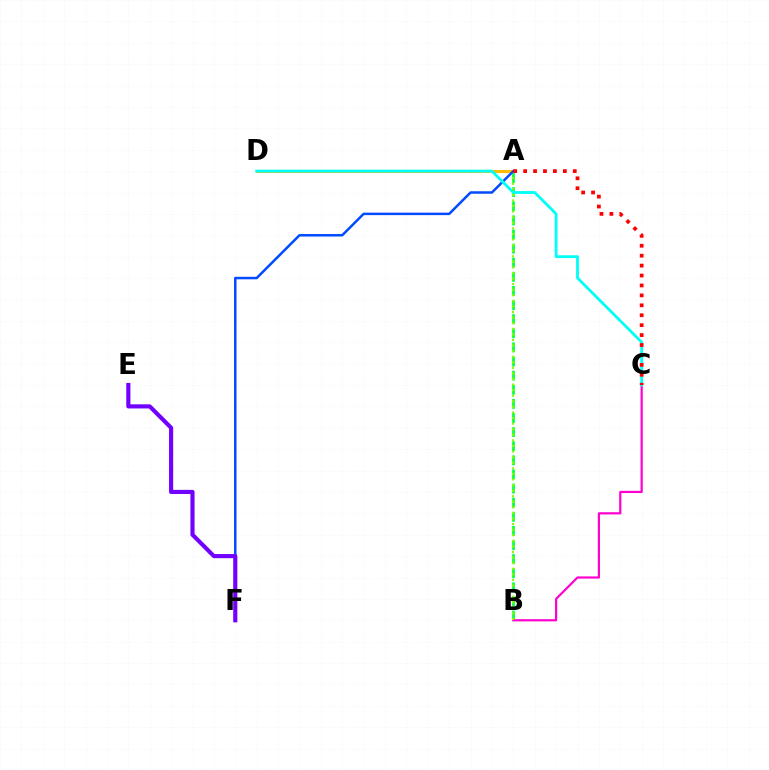{('A', 'B'): [{'color': '#00ff39', 'line_style': 'dashed', 'thickness': 1.92}, {'color': '#84ff00', 'line_style': 'dotted', 'thickness': 1.52}], ('A', 'D'): [{'color': '#ffbd00', 'line_style': 'solid', 'thickness': 2.21}], ('B', 'C'): [{'color': '#ff00cf', 'line_style': 'solid', 'thickness': 1.58}], ('A', 'F'): [{'color': '#004bff', 'line_style': 'solid', 'thickness': 1.79}], ('C', 'D'): [{'color': '#00fff6', 'line_style': 'solid', 'thickness': 2.03}], ('A', 'C'): [{'color': '#ff0000', 'line_style': 'dotted', 'thickness': 2.7}], ('E', 'F'): [{'color': '#7200ff', 'line_style': 'solid', 'thickness': 2.98}]}